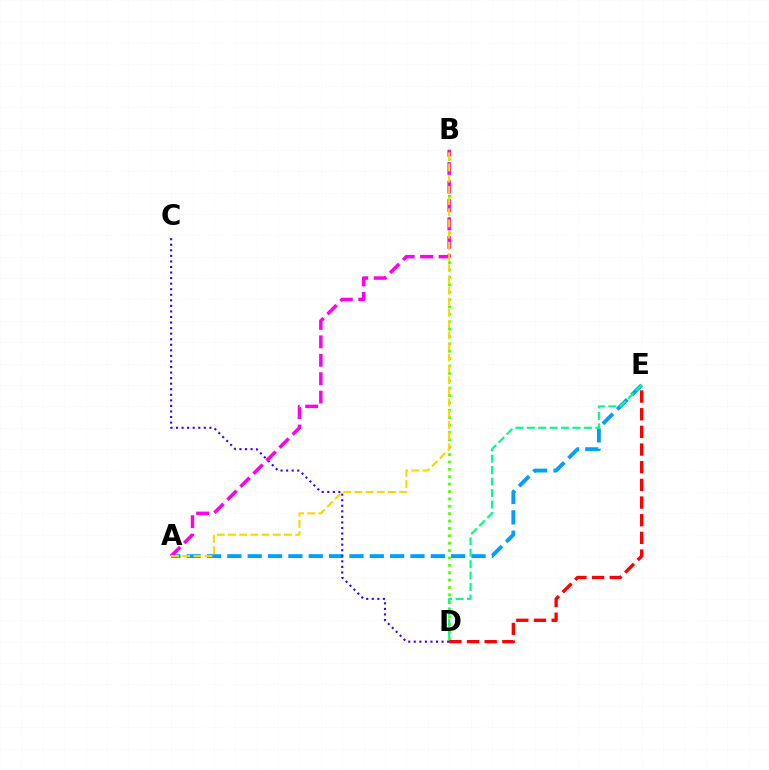{('A', 'E'): [{'color': '#009eff', 'line_style': 'dashed', 'thickness': 2.76}], ('B', 'D'): [{'color': '#4fff00', 'line_style': 'dotted', 'thickness': 2.01}], ('C', 'D'): [{'color': '#3700ff', 'line_style': 'dotted', 'thickness': 1.51}], ('A', 'B'): [{'color': '#ff00ed', 'line_style': 'dashed', 'thickness': 2.5}, {'color': '#ffd500', 'line_style': 'dashed', 'thickness': 1.52}], ('D', 'E'): [{'color': '#00ff86', 'line_style': 'dashed', 'thickness': 1.55}, {'color': '#ff0000', 'line_style': 'dashed', 'thickness': 2.4}]}